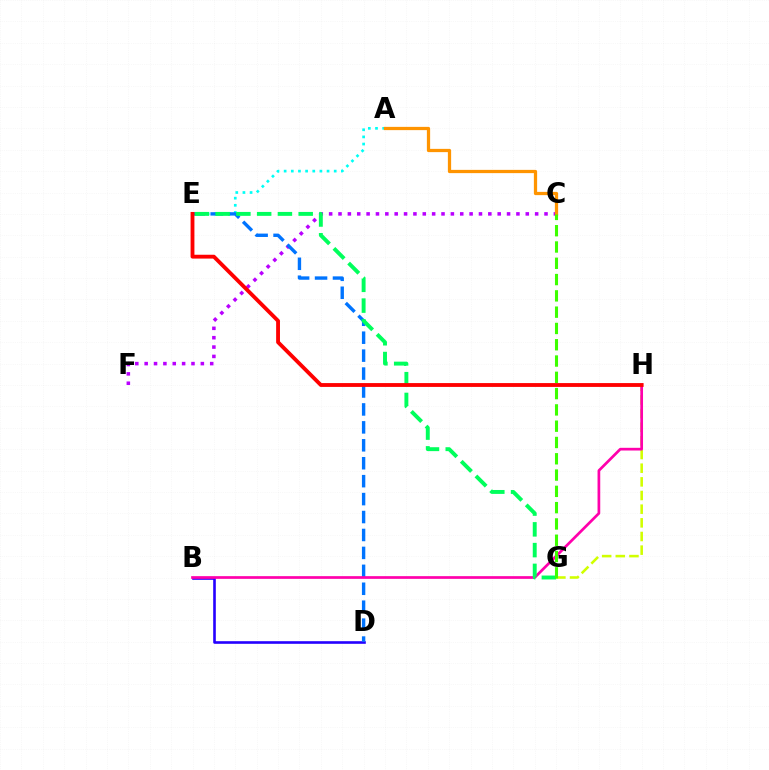{('A', 'E'): [{'color': '#00fff6', 'line_style': 'dotted', 'thickness': 1.94}], ('C', 'F'): [{'color': '#b900ff', 'line_style': 'dotted', 'thickness': 2.54}], ('G', 'H'): [{'color': '#d1ff00', 'line_style': 'dashed', 'thickness': 1.86}], ('B', 'D'): [{'color': '#2500ff', 'line_style': 'solid', 'thickness': 1.88}], ('A', 'C'): [{'color': '#ff9400', 'line_style': 'solid', 'thickness': 2.35}], ('D', 'E'): [{'color': '#0074ff', 'line_style': 'dashed', 'thickness': 2.44}], ('B', 'H'): [{'color': '#ff00ac', 'line_style': 'solid', 'thickness': 1.95}], ('E', 'G'): [{'color': '#00ff5c', 'line_style': 'dashed', 'thickness': 2.82}], ('C', 'G'): [{'color': '#3dff00', 'line_style': 'dashed', 'thickness': 2.21}], ('E', 'H'): [{'color': '#ff0000', 'line_style': 'solid', 'thickness': 2.76}]}